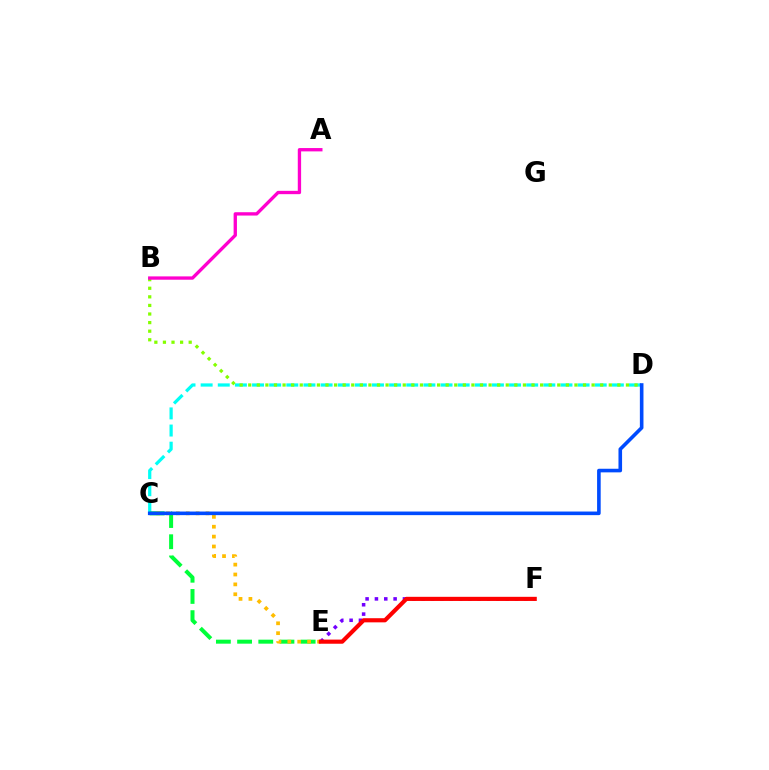{('C', 'D'): [{'color': '#00fff6', 'line_style': 'dashed', 'thickness': 2.33}, {'color': '#004bff', 'line_style': 'solid', 'thickness': 2.59}], ('B', 'D'): [{'color': '#84ff00', 'line_style': 'dotted', 'thickness': 2.33}], ('C', 'E'): [{'color': '#00ff39', 'line_style': 'dashed', 'thickness': 2.88}, {'color': '#ffbd00', 'line_style': 'dotted', 'thickness': 2.68}], ('A', 'B'): [{'color': '#ff00cf', 'line_style': 'solid', 'thickness': 2.4}], ('E', 'F'): [{'color': '#7200ff', 'line_style': 'dotted', 'thickness': 2.54}, {'color': '#ff0000', 'line_style': 'solid', 'thickness': 2.98}]}